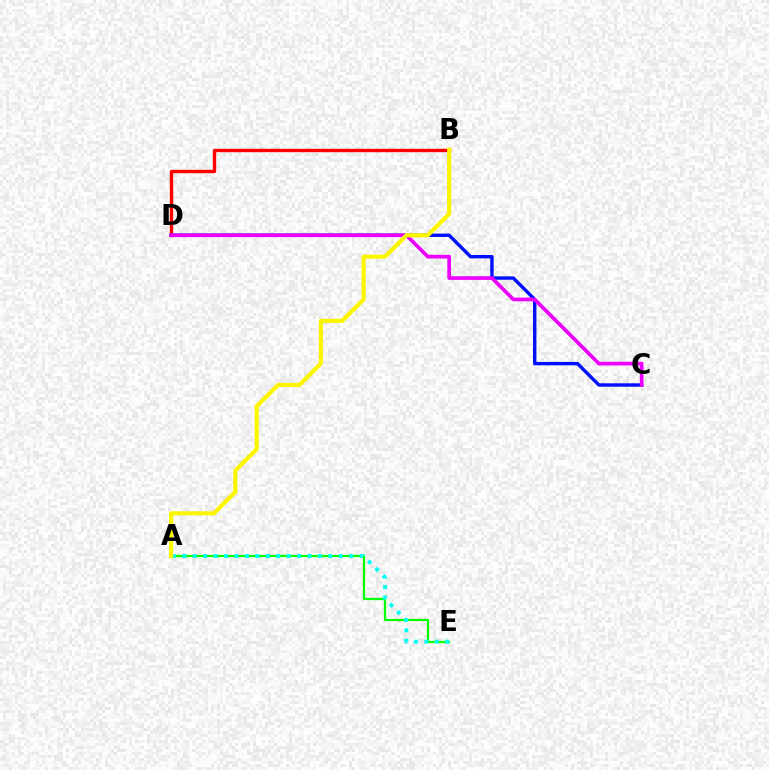{('A', 'E'): [{'color': '#08ff00', 'line_style': 'solid', 'thickness': 1.61}, {'color': '#00fff6', 'line_style': 'dotted', 'thickness': 2.83}], ('B', 'D'): [{'color': '#ff0000', 'line_style': 'solid', 'thickness': 2.43}], ('C', 'D'): [{'color': '#0010ff', 'line_style': 'solid', 'thickness': 2.45}, {'color': '#ee00ff', 'line_style': 'solid', 'thickness': 2.64}], ('A', 'B'): [{'color': '#fcf500', 'line_style': 'solid', 'thickness': 2.99}]}